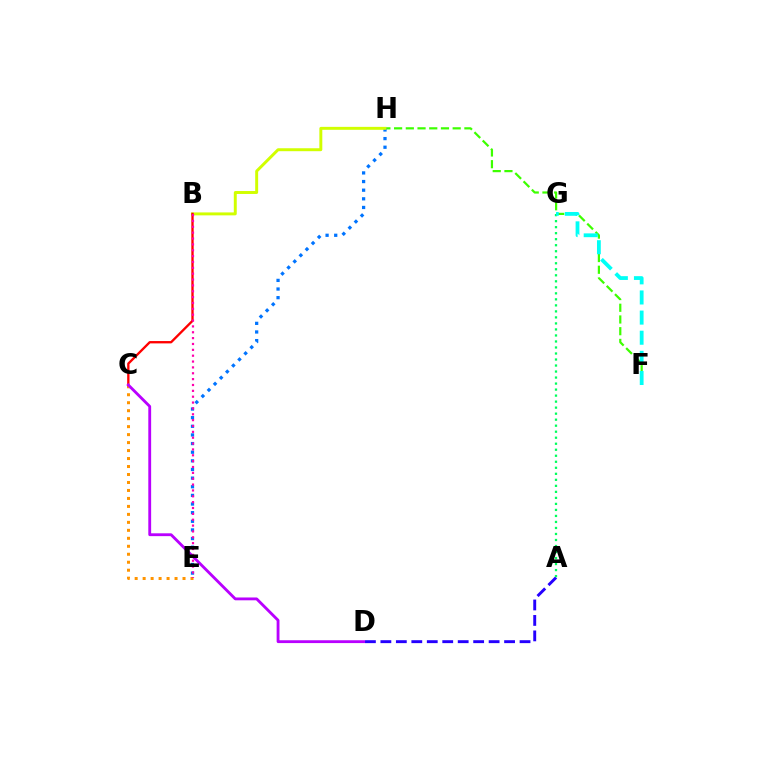{('A', 'D'): [{'color': '#2500ff', 'line_style': 'dashed', 'thickness': 2.1}], ('F', 'H'): [{'color': '#3dff00', 'line_style': 'dashed', 'thickness': 1.59}], ('C', 'E'): [{'color': '#ff9400', 'line_style': 'dotted', 'thickness': 2.17}], ('E', 'H'): [{'color': '#0074ff', 'line_style': 'dotted', 'thickness': 2.35}], ('B', 'H'): [{'color': '#d1ff00', 'line_style': 'solid', 'thickness': 2.12}], ('B', 'C'): [{'color': '#ff0000', 'line_style': 'solid', 'thickness': 1.68}], ('A', 'G'): [{'color': '#00ff5c', 'line_style': 'dotted', 'thickness': 1.63}], ('B', 'E'): [{'color': '#ff00ac', 'line_style': 'dotted', 'thickness': 1.59}], ('F', 'G'): [{'color': '#00fff6', 'line_style': 'dashed', 'thickness': 2.73}], ('C', 'D'): [{'color': '#b900ff', 'line_style': 'solid', 'thickness': 2.04}]}